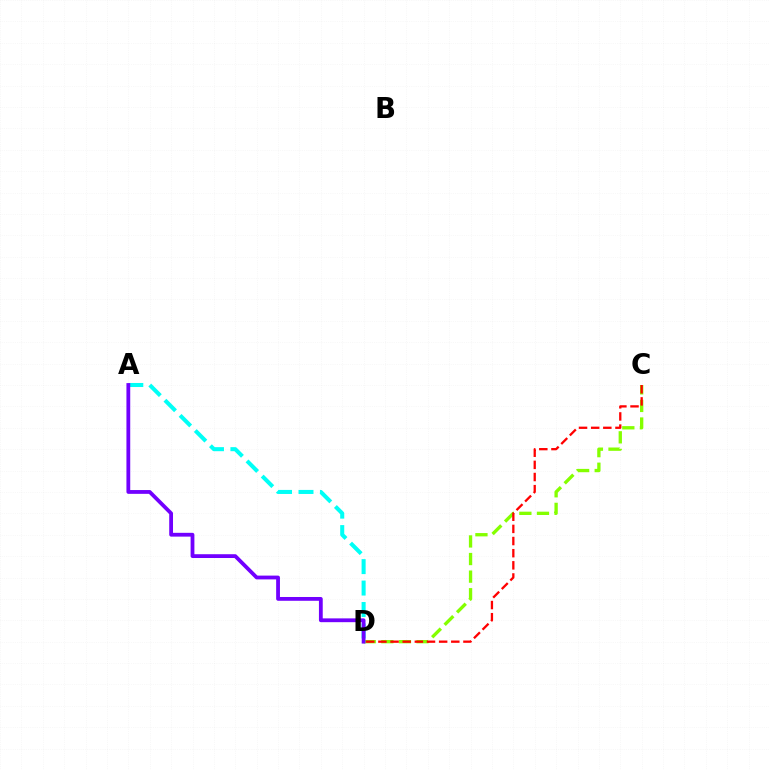{('C', 'D'): [{'color': '#84ff00', 'line_style': 'dashed', 'thickness': 2.39}, {'color': '#ff0000', 'line_style': 'dashed', 'thickness': 1.65}], ('A', 'D'): [{'color': '#00fff6', 'line_style': 'dashed', 'thickness': 2.91}, {'color': '#7200ff', 'line_style': 'solid', 'thickness': 2.73}]}